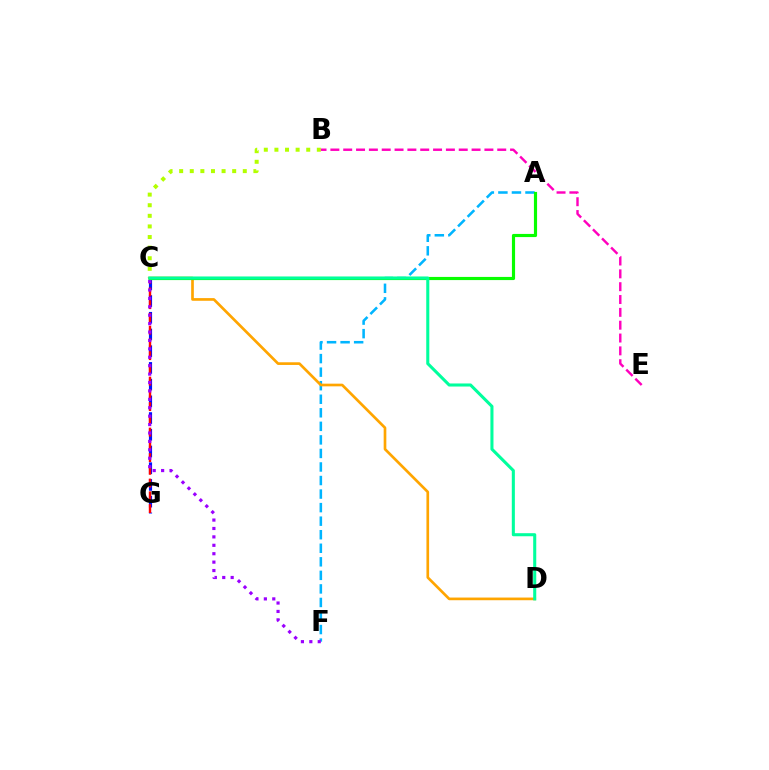{('A', 'F'): [{'color': '#00b5ff', 'line_style': 'dashed', 'thickness': 1.84}], ('C', 'G'): [{'color': '#0010ff', 'line_style': 'dashed', 'thickness': 2.27}, {'color': '#ff0000', 'line_style': 'dashed', 'thickness': 1.73}], ('B', 'C'): [{'color': '#b3ff00', 'line_style': 'dotted', 'thickness': 2.88}], ('C', 'D'): [{'color': '#ffa500', 'line_style': 'solid', 'thickness': 1.93}, {'color': '#00ff9d', 'line_style': 'solid', 'thickness': 2.21}], ('C', 'F'): [{'color': '#9b00ff', 'line_style': 'dotted', 'thickness': 2.29}], ('A', 'C'): [{'color': '#08ff00', 'line_style': 'solid', 'thickness': 2.27}], ('B', 'E'): [{'color': '#ff00bd', 'line_style': 'dashed', 'thickness': 1.74}]}